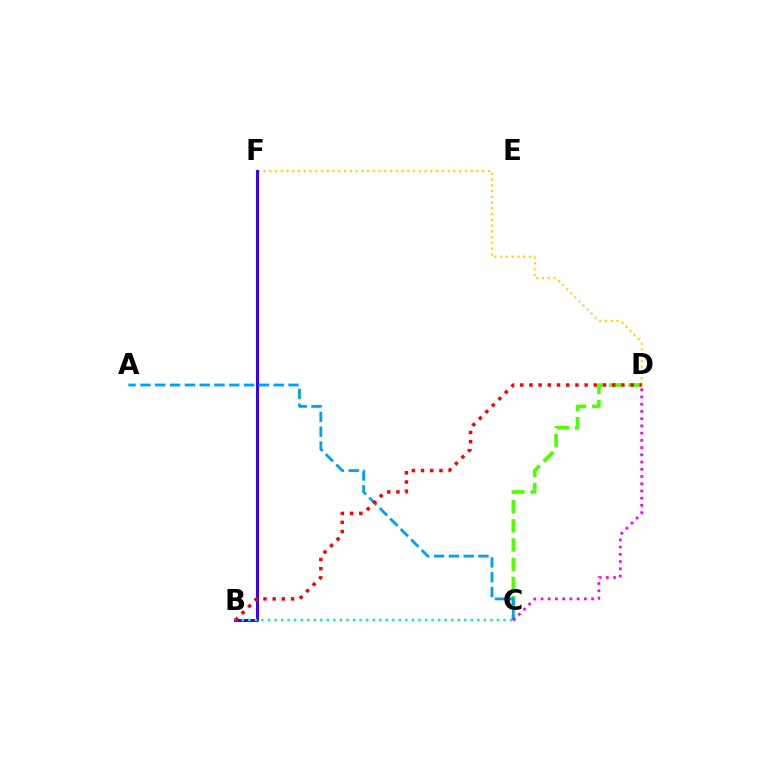{('D', 'F'): [{'color': '#ffd500', 'line_style': 'dotted', 'thickness': 1.56}], ('B', 'F'): [{'color': '#3700ff', 'line_style': 'solid', 'thickness': 2.14}], ('C', 'D'): [{'color': '#4fff00', 'line_style': 'dashed', 'thickness': 2.61}, {'color': '#ff00ed', 'line_style': 'dotted', 'thickness': 1.96}], ('B', 'C'): [{'color': '#00ff86', 'line_style': 'dotted', 'thickness': 1.78}], ('A', 'C'): [{'color': '#009eff', 'line_style': 'dashed', 'thickness': 2.01}], ('B', 'D'): [{'color': '#ff0000', 'line_style': 'dotted', 'thickness': 2.5}]}